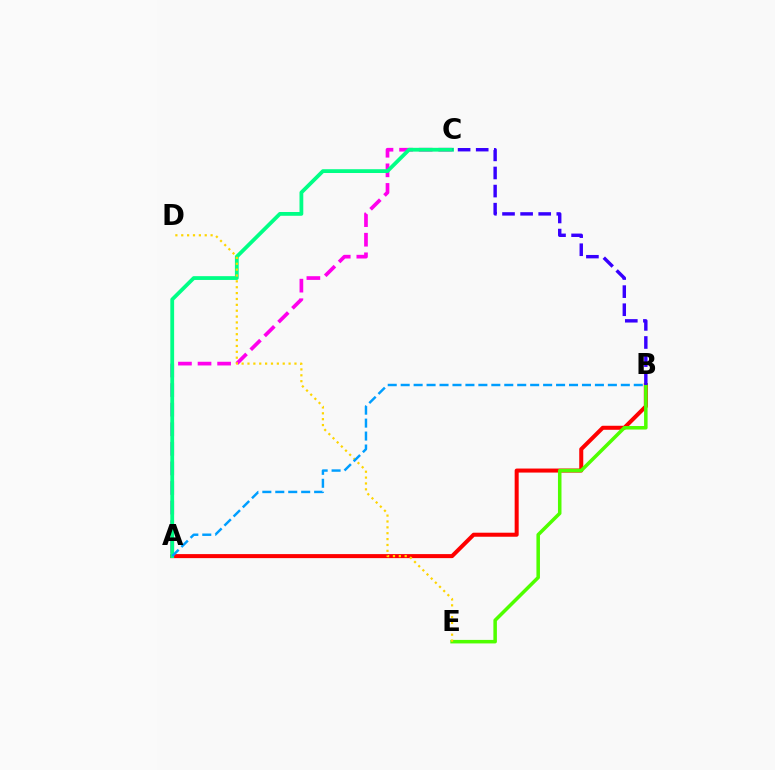{('A', 'C'): [{'color': '#ff00ed', 'line_style': 'dashed', 'thickness': 2.66}, {'color': '#00ff86', 'line_style': 'solid', 'thickness': 2.73}], ('A', 'B'): [{'color': '#ff0000', 'line_style': 'solid', 'thickness': 2.9}, {'color': '#009eff', 'line_style': 'dashed', 'thickness': 1.76}], ('B', 'E'): [{'color': '#4fff00', 'line_style': 'solid', 'thickness': 2.53}], ('D', 'E'): [{'color': '#ffd500', 'line_style': 'dotted', 'thickness': 1.6}], ('B', 'C'): [{'color': '#3700ff', 'line_style': 'dashed', 'thickness': 2.46}]}